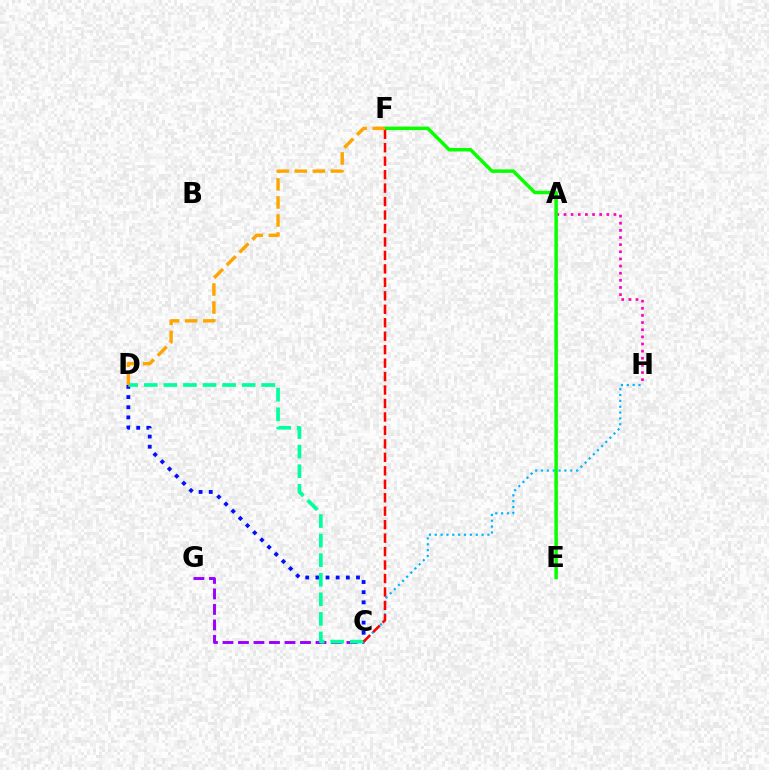{('C', 'H'): [{'color': '#00b5ff', 'line_style': 'dotted', 'thickness': 1.59}], ('A', 'H'): [{'color': '#ff00bd', 'line_style': 'dotted', 'thickness': 1.94}], ('C', 'G'): [{'color': '#9b00ff', 'line_style': 'dashed', 'thickness': 2.11}], ('C', 'D'): [{'color': '#0010ff', 'line_style': 'dotted', 'thickness': 2.76}, {'color': '#00ff9d', 'line_style': 'dashed', 'thickness': 2.66}], ('A', 'E'): [{'color': '#b3ff00', 'line_style': 'dotted', 'thickness': 1.93}], ('E', 'F'): [{'color': '#08ff00', 'line_style': 'solid', 'thickness': 2.51}], ('C', 'F'): [{'color': '#ff0000', 'line_style': 'dashed', 'thickness': 1.83}], ('D', 'F'): [{'color': '#ffa500', 'line_style': 'dashed', 'thickness': 2.45}]}